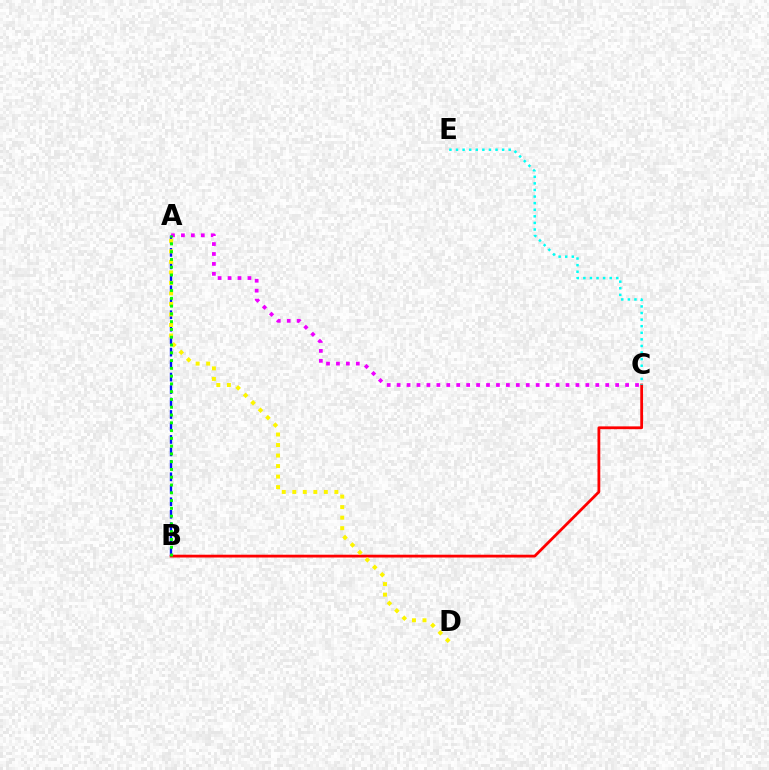{('B', 'C'): [{'color': '#ff0000', 'line_style': 'solid', 'thickness': 2.01}], ('A', 'C'): [{'color': '#ee00ff', 'line_style': 'dotted', 'thickness': 2.7}], ('A', 'B'): [{'color': '#0010ff', 'line_style': 'dashed', 'thickness': 1.69}, {'color': '#08ff00', 'line_style': 'dotted', 'thickness': 2.11}], ('C', 'E'): [{'color': '#00fff6', 'line_style': 'dotted', 'thickness': 1.79}], ('A', 'D'): [{'color': '#fcf500', 'line_style': 'dotted', 'thickness': 2.86}]}